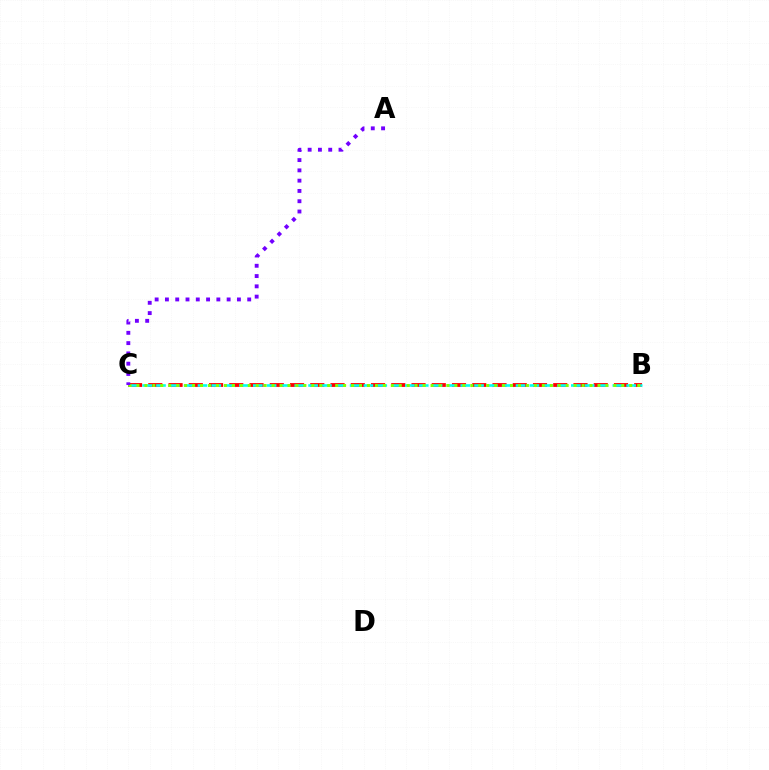{('B', 'C'): [{'color': '#ff0000', 'line_style': 'dashed', 'thickness': 2.75}, {'color': '#00fff6', 'line_style': 'dashed', 'thickness': 1.88}, {'color': '#84ff00', 'line_style': 'dotted', 'thickness': 2.16}], ('A', 'C'): [{'color': '#7200ff', 'line_style': 'dotted', 'thickness': 2.79}]}